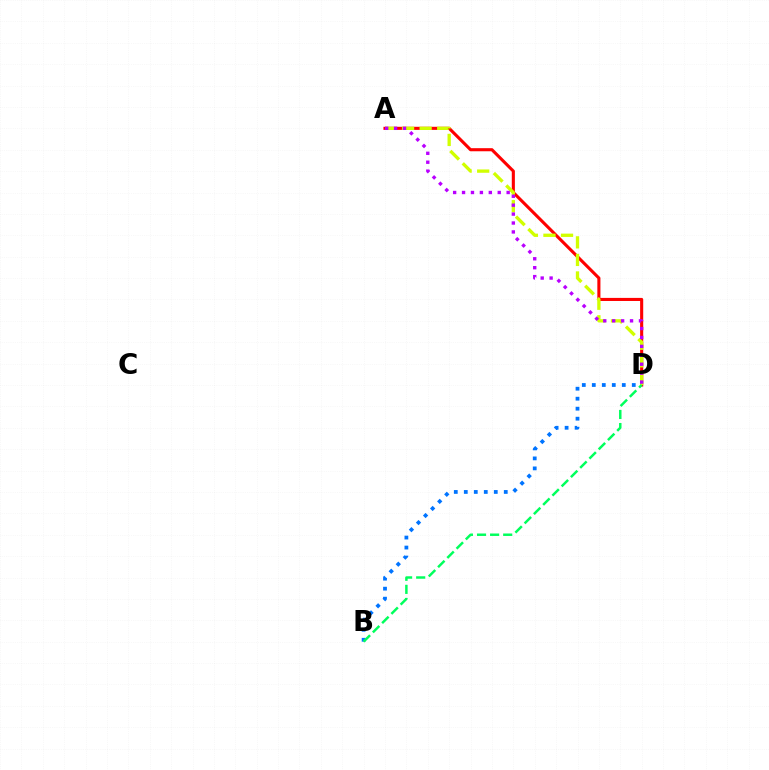{('A', 'D'): [{'color': '#ff0000', 'line_style': 'solid', 'thickness': 2.23}, {'color': '#d1ff00', 'line_style': 'dashed', 'thickness': 2.39}, {'color': '#b900ff', 'line_style': 'dotted', 'thickness': 2.42}], ('B', 'D'): [{'color': '#0074ff', 'line_style': 'dotted', 'thickness': 2.72}, {'color': '#00ff5c', 'line_style': 'dashed', 'thickness': 1.78}]}